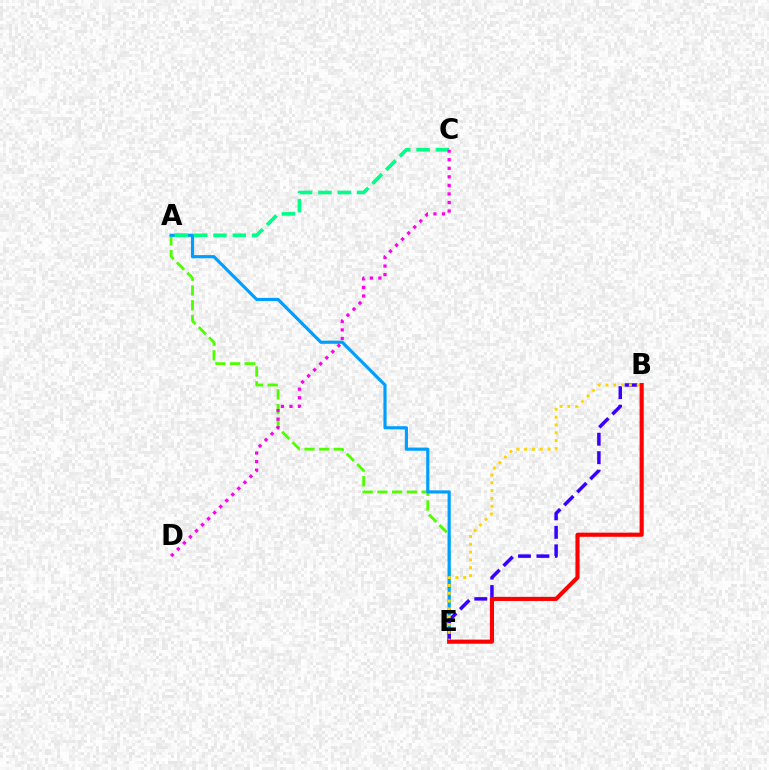{('A', 'E'): [{'color': '#4fff00', 'line_style': 'dashed', 'thickness': 2.0}, {'color': '#009eff', 'line_style': 'solid', 'thickness': 2.27}], ('B', 'E'): [{'color': '#3700ff', 'line_style': 'dashed', 'thickness': 2.51}, {'color': '#ffd500', 'line_style': 'dotted', 'thickness': 2.12}, {'color': '#ff0000', 'line_style': 'solid', 'thickness': 2.97}], ('A', 'C'): [{'color': '#00ff86', 'line_style': 'dashed', 'thickness': 2.62}], ('C', 'D'): [{'color': '#ff00ed', 'line_style': 'dotted', 'thickness': 2.32}]}